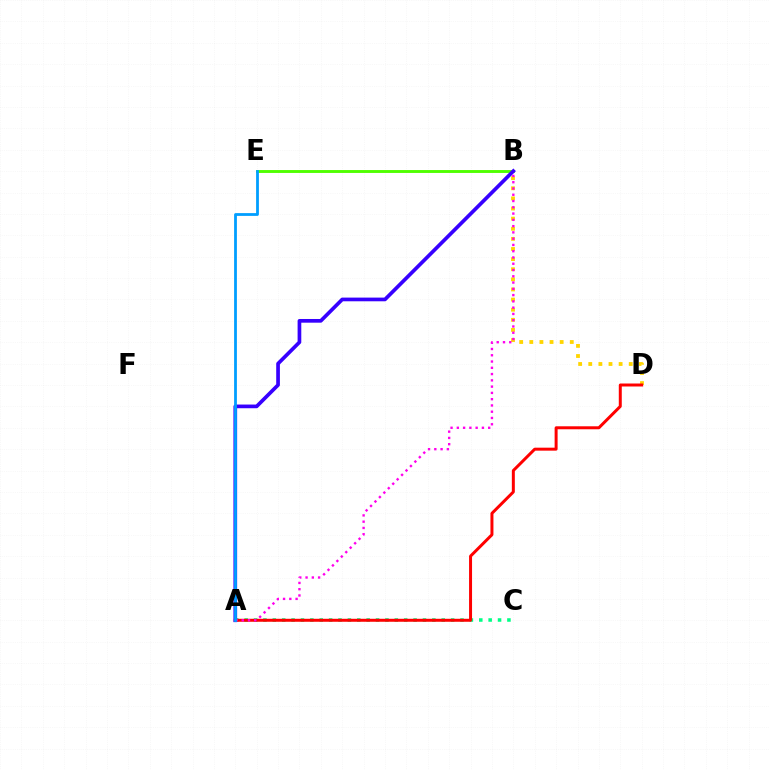{('A', 'C'): [{'color': '#00ff86', 'line_style': 'dotted', 'thickness': 2.55}], ('B', 'D'): [{'color': '#ffd500', 'line_style': 'dotted', 'thickness': 2.75}], ('B', 'E'): [{'color': '#4fff00', 'line_style': 'solid', 'thickness': 2.08}], ('A', 'D'): [{'color': '#ff0000', 'line_style': 'solid', 'thickness': 2.15}], ('A', 'B'): [{'color': '#3700ff', 'line_style': 'solid', 'thickness': 2.66}, {'color': '#ff00ed', 'line_style': 'dotted', 'thickness': 1.7}], ('A', 'E'): [{'color': '#009eff', 'line_style': 'solid', 'thickness': 2.01}]}